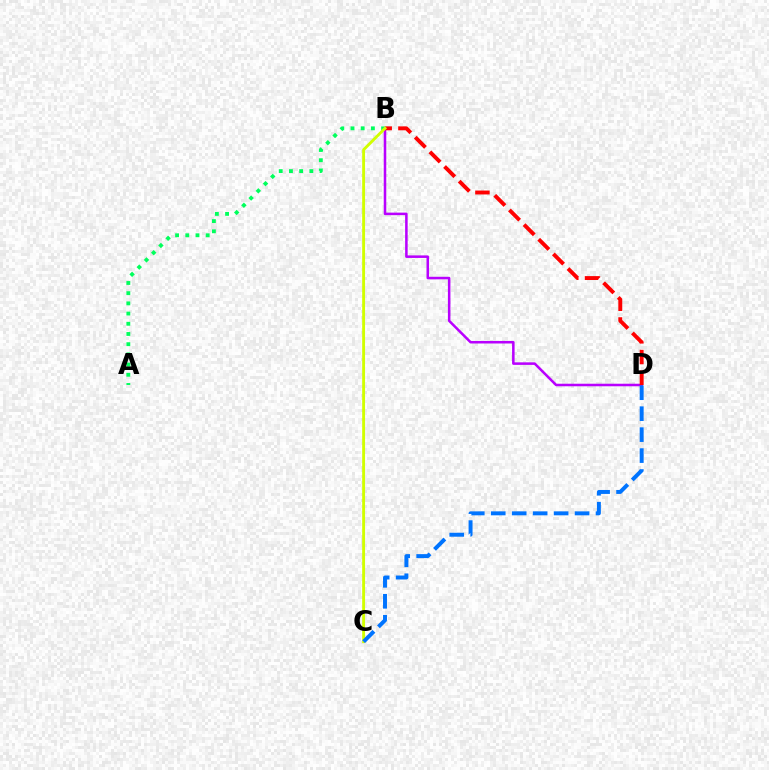{('A', 'B'): [{'color': '#00ff5c', 'line_style': 'dotted', 'thickness': 2.77}], ('B', 'D'): [{'color': '#b900ff', 'line_style': 'solid', 'thickness': 1.83}, {'color': '#ff0000', 'line_style': 'dashed', 'thickness': 2.81}], ('B', 'C'): [{'color': '#d1ff00', 'line_style': 'solid', 'thickness': 2.07}], ('C', 'D'): [{'color': '#0074ff', 'line_style': 'dashed', 'thickness': 2.85}]}